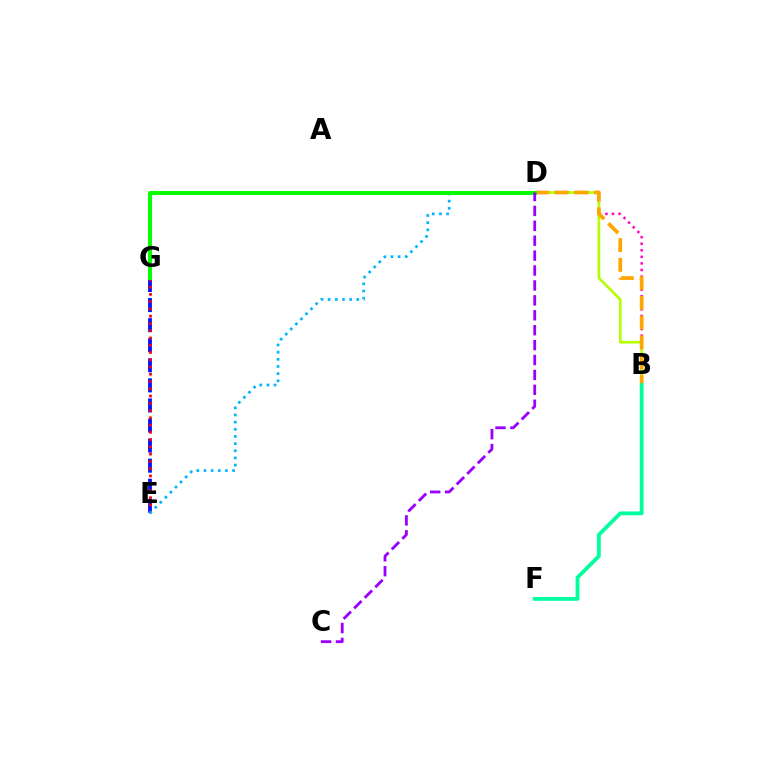{('B', 'D'): [{'color': '#ff00bd', 'line_style': 'dotted', 'thickness': 1.78}, {'color': '#b3ff00', 'line_style': 'solid', 'thickness': 1.89}, {'color': '#ffa500', 'line_style': 'dashed', 'thickness': 2.69}], ('E', 'G'): [{'color': '#0010ff', 'line_style': 'dashed', 'thickness': 2.73}, {'color': '#ff0000', 'line_style': 'dotted', 'thickness': 1.97}], ('D', 'E'): [{'color': '#00b5ff', 'line_style': 'dotted', 'thickness': 1.95}], ('B', 'F'): [{'color': '#00ff9d', 'line_style': 'solid', 'thickness': 2.74}], ('D', 'G'): [{'color': '#08ff00', 'line_style': 'solid', 'thickness': 2.89}], ('C', 'D'): [{'color': '#9b00ff', 'line_style': 'dashed', 'thickness': 2.03}]}